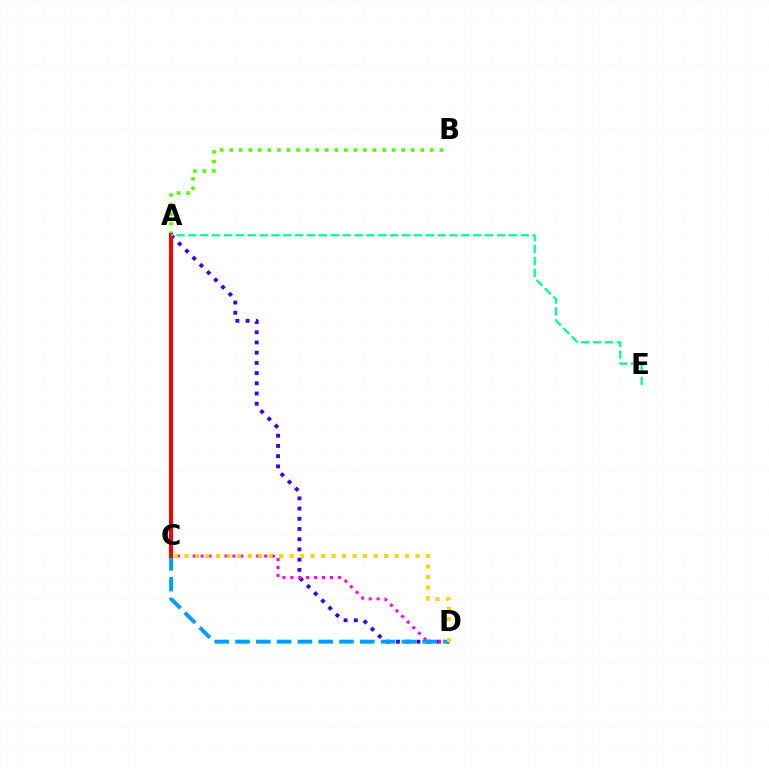{('A', 'D'): [{'color': '#3700ff', 'line_style': 'dotted', 'thickness': 2.78}], ('A', 'B'): [{'color': '#4fff00', 'line_style': 'dotted', 'thickness': 2.6}], ('C', 'D'): [{'color': '#ff00ed', 'line_style': 'dotted', 'thickness': 2.15}, {'color': '#009eff', 'line_style': 'dashed', 'thickness': 2.82}, {'color': '#ffd500', 'line_style': 'dotted', 'thickness': 2.85}], ('A', 'C'): [{'color': '#ff0000', 'line_style': 'solid', 'thickness': 2.89}], ('A', 'E'): [{'color': '#00ff86', 'line_style': 'dashed', 'thickness': 1.61}]}